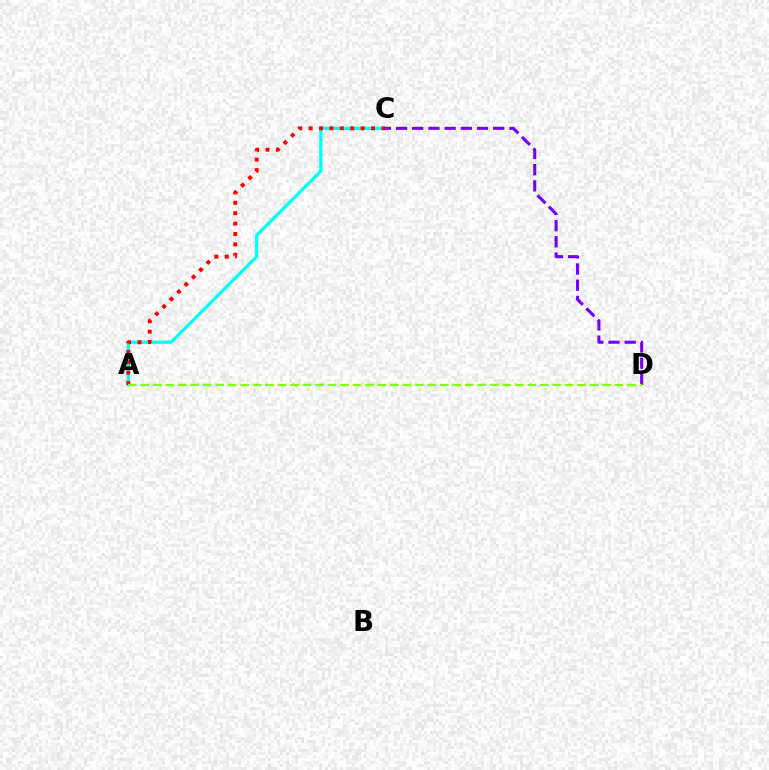{('A', 'C'): [{'color': '#00fff6', 'line_style': 'solid', 'thickness': 2.33}, {'color': '#ff0000', 'line_style': 'dotted', 'thickness': 2.83}], ('C', 'D'): [{'color': '#7200ff', 'line_style': 'dashed', 'thickness': 2.2}], ('A', 'D'): [{'color': '#84ff00', 'line_style': 'dashed', 'thickness': 1.7}]}